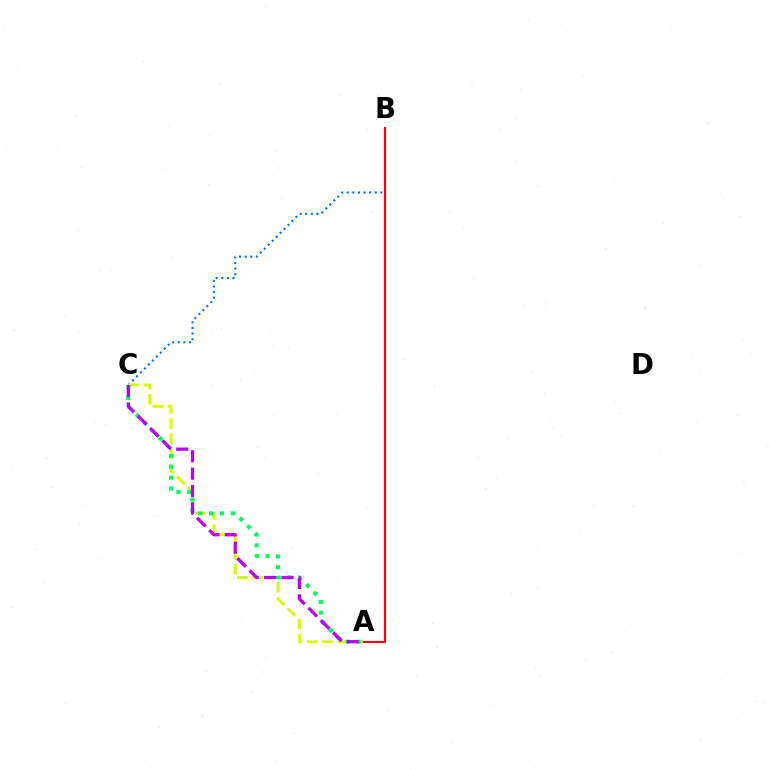{('B', 'C'): [{'color': '#0074ff', 'line_style': 'dotted', 'thickness': 1.52}], ('A', 'C'): [{'color': '#d1ff00', 'line_style': 'dashed', 'thickness': 2.06}, {'color': '#00ff5c', 'line_style': 'dotted', 'thickness': 2.94}, {'color': '#b900ff', 'line_style': 'dashed', 'thickness': 2.36}], ('A', 'B'): [{'color': '#ff0000', 'line_style': 'solid', 'thickness': 1.5}]}